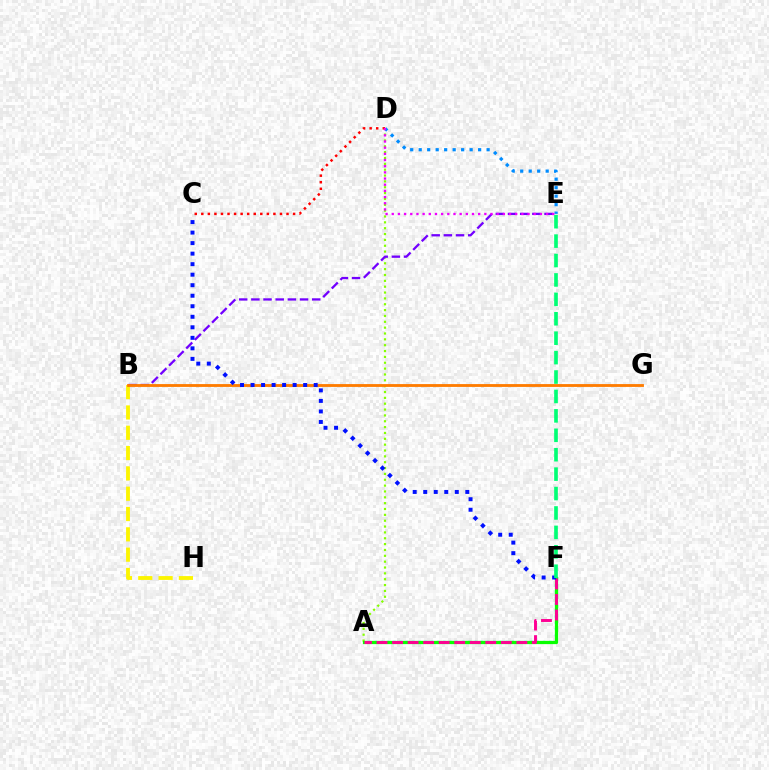{('C', 'D'): [{'color': '#ff0000', 'line_style': 'dotted', 'thickness': 1.78}], ('B', 'H'): [{'color': '#fcf500', 'line_style': 'dashed', 'thickness': 2.76}], ('A', 'F'): [{'color': '#00fff6', 'line_style': 'dotted', 'thickness': 1.69}, {'color': '#08ff00', 'line_style': 'solid', 'thickness': 2.33}, {'color': '#ff0094', 'line_style': 'dashed', 'thickness': 2.11}], ('A', 'D'): [{'color': '#84ff00', 'line_style': 'dotted', 'thickness': 1.59}], ('B', 'E'): [{'color': '#7200ff', 'line_style': 'dashed', 'thickness': 1.65}], ('B', 'G'): [{'color': '#ff7c00', 'line_style': 'solid', 'thickness': 2.04}], ('D', 'E'): [{'color': '#008cff', 'line_style': 'dotted', 'thickness': 2.31}, {'color': '#ee00ff', 'line_style': 'dotted', 'thickness': 1.68}], ('C', 'F'): [{'color': '#0010ff', 'line_style': 'dotted', 'thickness': 2.86}], ('E', 'F'): [{'color': '#00ff74', 'line_style': 'dashed', 'thickness': 2.64}]}